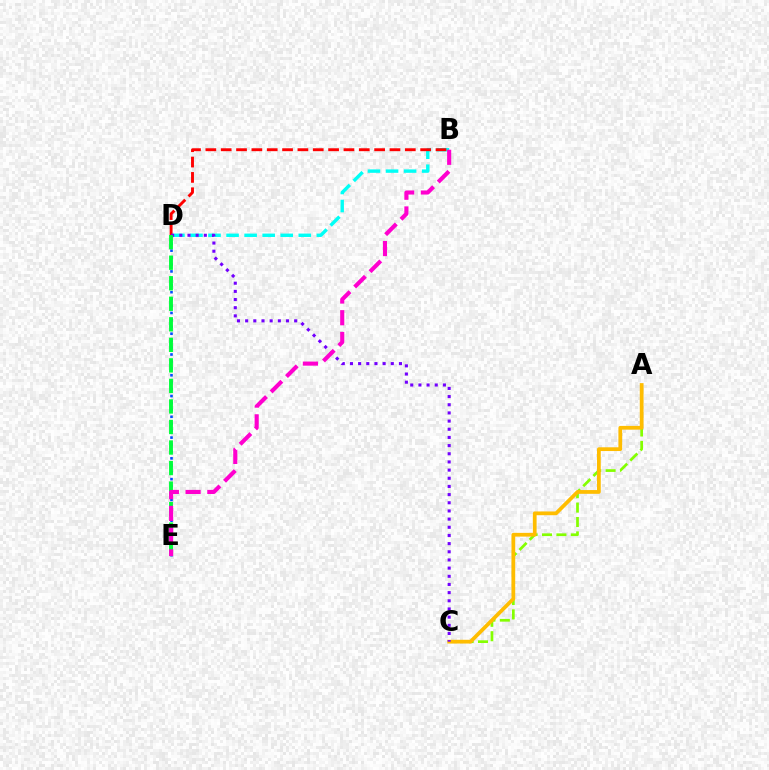{('A', 'C'): [{'color': '#84ff00', 'line_style': 'dashed', 'thickness': 1.96}, {'color': '#ffbd00', 'line_style': 'solid', 'thickness': 2.7}], ('B', 'D'): [{'color': '#00fff6', 'line_style': 'dashed', 'thickness': 2.45}, {'color': '#ff0000', 'line_style': 'dashed', 'thickness': 2.08}], ('D', 'E'): [{'color': '#004bff', 'line_style': 'dotted', 'thickness': 1.88}, {'color': '#00ff39', 'line_style': 'dashed', 'thickness': 2.79}], ('C', 'D'): [{'color': '#7200ff', 'line_style': 'dotted', 'thickness': 2.22}], ('B', 'E'): [{'color': '#ff00cf', 'line_style': 'dashed', 'thickness': 2.95}]}